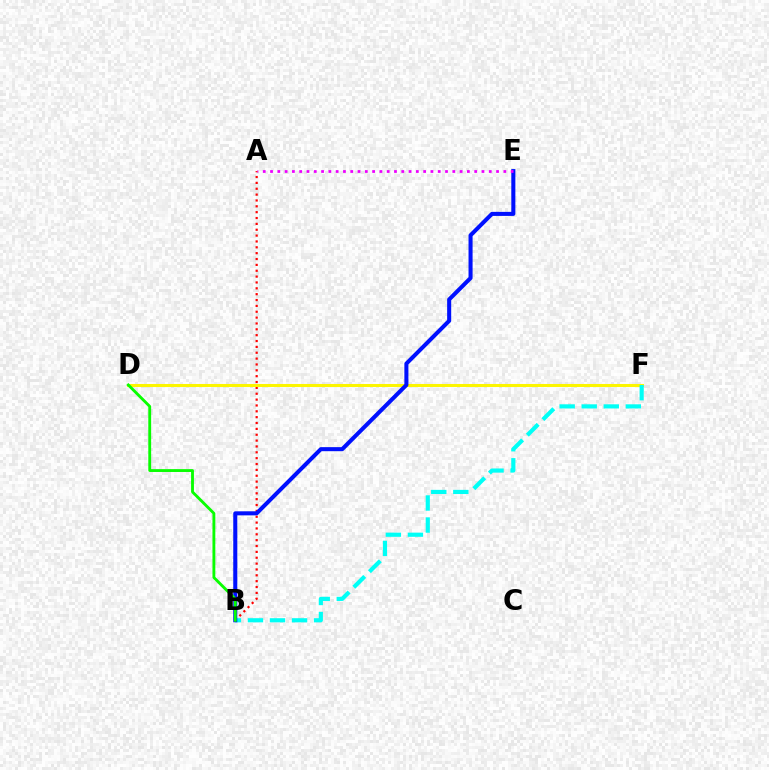{('A', 'B'): [{'color': '#ff0000', 'line_style': 'dotted', 'thickness': 1.59}], ('D', 'F'): [{'color': '#fcf500', 'line_style': 'solid', 'thickness': 2.2}], ('B', 'F'): [{'color': '#00fff6', 'line_style': 'dashed', 'thickness': 2.99}], ('B', 'E'): [{'color': '#0010ff', 'line_style': 'solid', 'thickness': 2.92}], ('A', 'E'): [{'color': '#ee00ff', 'line_style': 'dotted', 'thickness': 1.98}], ('B', 'D'): [{'color': '#08ff00', 'line_style': 'solid', 'thickness': 2.05}]}